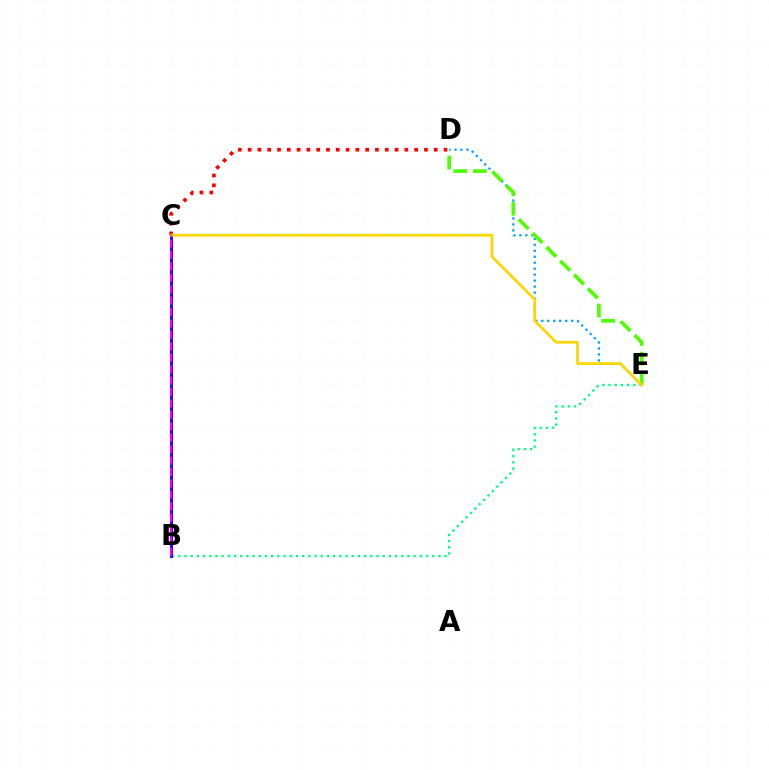{('D', 'E'): [{'color': '#009eff', 'line_style': 'dotted', 'thickness': 1.62}, {'color': '#4fff00', 'line_style': 'dashed', 'thickness': 2.66}], ('B', 'E'): [{'color': '#00ff86', 'line_style': 'dotted', 'thickness': 1.68}], ('C', 'D'): [{'color': '#ff0000', 'line_style': 'dotted', 'thickness': 2.66}], ('B', 'C'): [{'color': '#3700ff', 'line_style': 'solid', 'thickness': 2.15}, {'color': '#ff00ed', 'line_style': 'dashed', 'thickness': 1.55}], ('C', 'E'): [{'color': '#ffd500', 'line_style': 'solid', 'thickness': 1.95}]}